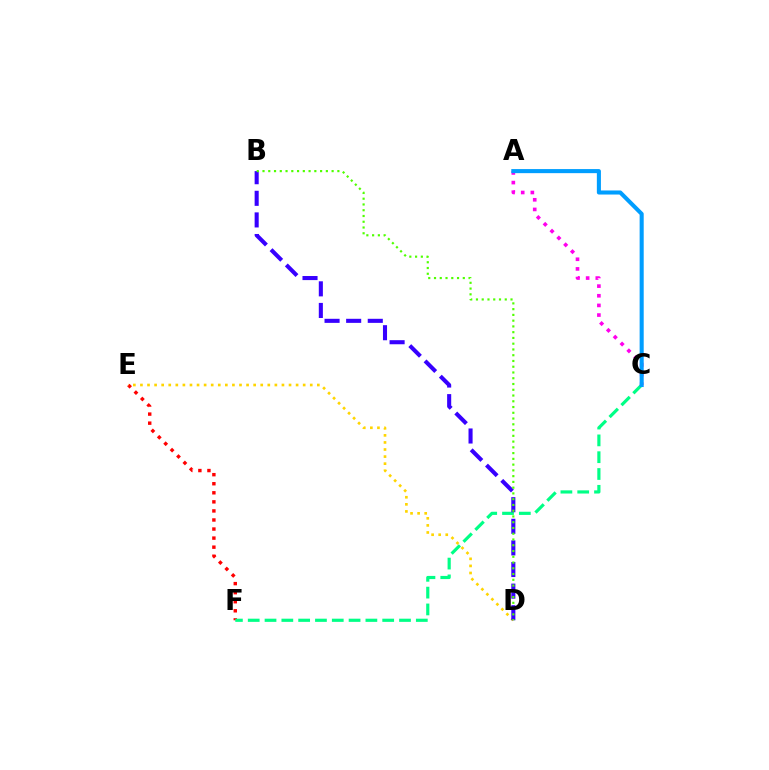{('E', 'F'): [{'color': '#ff0000', 'line_style': 'dotted', 'thickness': 2.46}], ('C', 'F'): [{'color': '#00ff86', 'line_style': 'dashed', 'thickness': 2.28}], ('A', 'C'): [{'color': '#ff00ed', 'line_style': 'dotted', 'thickness': 2.62}, {'color': '#009eff', 'line_style': 'solid', 'thickness': 2.93}], ('D', 'E'): [{'color': '#ffd500', 'line_style': 'dotted', 'thickness': 1.92}], ('B', 'D'): [{'color': '#3700ff', 'line_style': 'dashed', 'thickness': 2.94}, {'color': '#4fff00', 'line_style': 'dotted', 'thickness': 1.56}]}